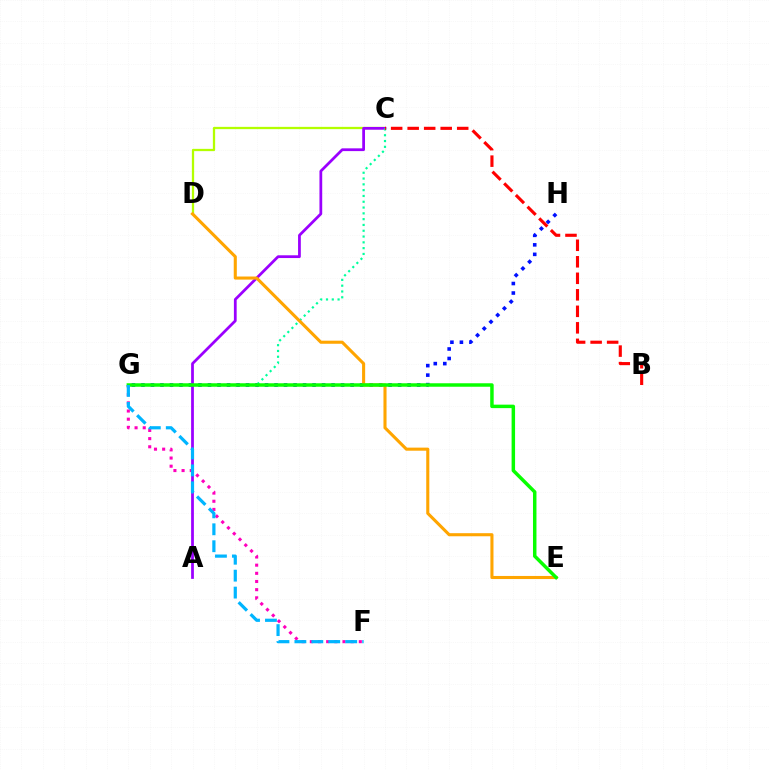{('G', 'H'): [{'color': '#0010ff', 'line_style': 'dotted', 'thickness': 2.58}], ('C', 'D'): [{'color': '#b3ff00', 'line_style': 'solid', 'thickness': 1.64}], ('A', 'C'): [{'color': '#9b00ff', 'line_style': 'solid', 'thickness': 1.99}], ('C', 'G'): [{'color': '#00ff9d', 'line_style': 'dotted', 'thickness': 1.58}], ('D', 'E'): [{'color': '#ffa500', 'line_style': 'solid', 'thickness': 2.22}], ('B', 'C'): [{'color': '#ff0000', 'line_style': 'dashed', 'thickness': 2.24}], ('F', 'G'): [{'color': '#ff00bd', 'line_style': 'dotted', 'thickness': 2.22}, {'color': '#00b5ff', 'line_style': 'dashed', 'thickness': 2.3}], ('E', 'G'): [{'color': '#08ff00', 'line_style': 'solid', 'thickness': 2.5}]}